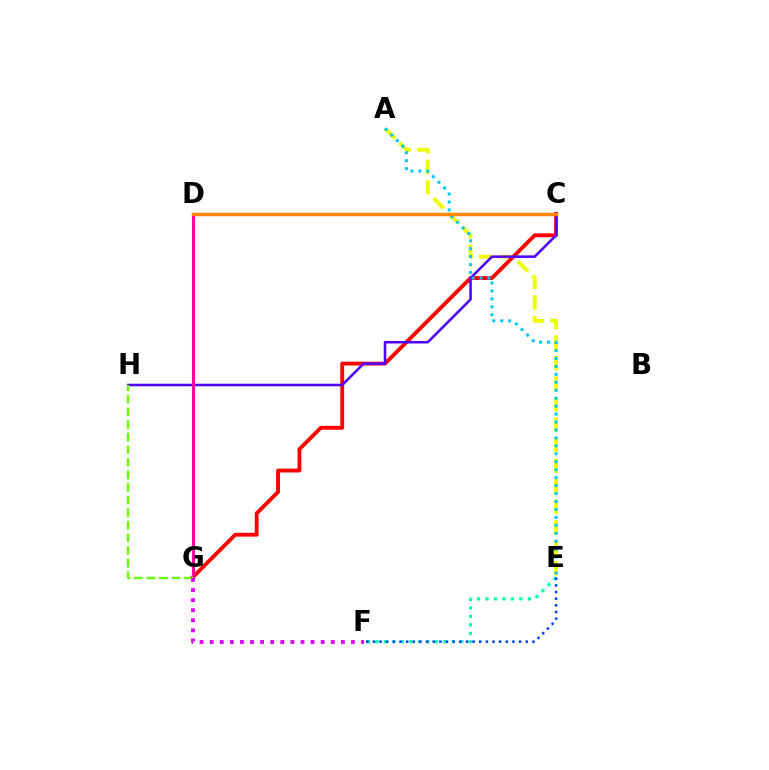{('A', 'E'): [{'color': '#eeff00', 'line_style': 'dashed', 'thickness': 2.79}, {'color': '#00c7ff', 'line_style': 'dotted', 'thickness': 2.16}], ('C', 'G'): [{'color': '#ff0000', 'line_style': 'solid', 'thickness': 2.77}], ('D', 'G'): [{'color': '#00ff27', 'line_style': 'dotted', 'thickness': 1.97}, {'color': '#ff00a0', 'line_style': 'solid', 'thickness': 2.2}], ('C', 'H'): [{'color': '#4f00ff', 'line_style': 'solid', 'thickness': 1.83}], ('E', 'F'): [{'color': '#00ffaf', 'line_style': 'dotted', 'thickness': 2.31}, {'color': '#003fff', 'line_style': 'dotted', 'thickness': 1.81}], ('G', 'H'): [{'color': '#66ff00', 'line_style': 'dashed', 'thickness': 1.71}], ('C', 'D'): [{'color': '#ff8800', 'line_style': 'solid', 'thickness': 2.46}], ('F', 'G'): [{'color': '#d600ff', 'line_style': 'dotted', 'thickness': 2.74}]}